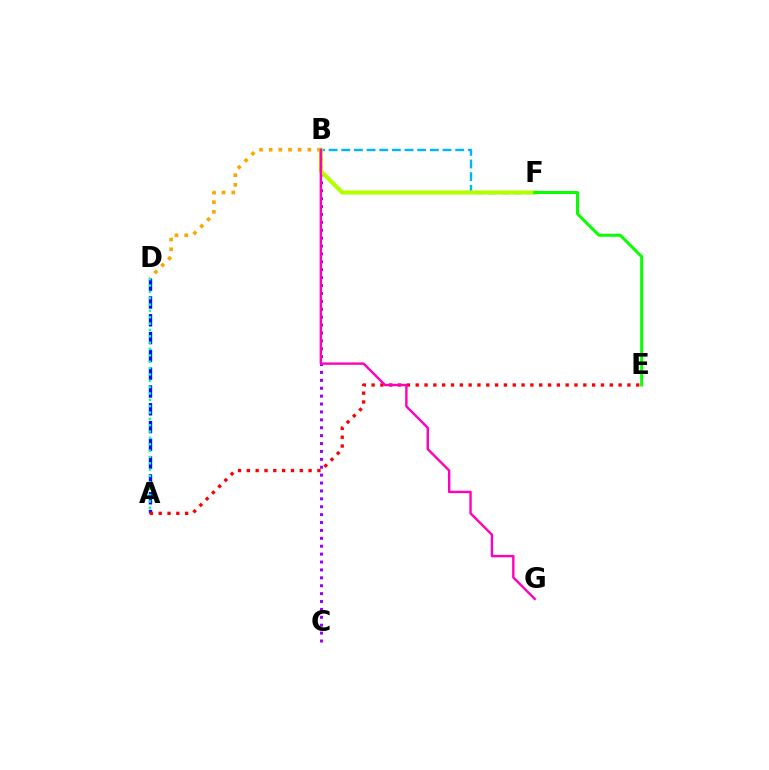{('B', 'C'): [{'color': '#9b00ff', 'line_style': 'dotted', 'thickness': 2.15}], ('B', 'F'): [{'color': '#00b5ff', 'line_style': 'dashed', 'thickness': 1.72}, {'color': '#b3ff00', 'line_style': 'solid', 'thickness': 2.96}], ('B', 'D'): [{'color': '#ffa500', 'line_style': 'dotted', 'thickness': 2.63}], ('E', 'F'): [{'color': '#08ff00', 'line_style': 'solid', 'thickness': 2.16}], ('A', 'D'): [{'color': '#0010ff', 'line_style': 'dashed', 'thickness': 2.42}, {'color': '#00ff9d', 'line_style': 'dotted', 'thickness': 1.73}], ('A', 'E'): [{'color': '#ff0000', 'line_style': 'dotted', 'thickness': 2.4}], ('B', 'G'): [{'color': '#ff00bd', 'line_style': 'solid', 'thickness': 1.73}]}